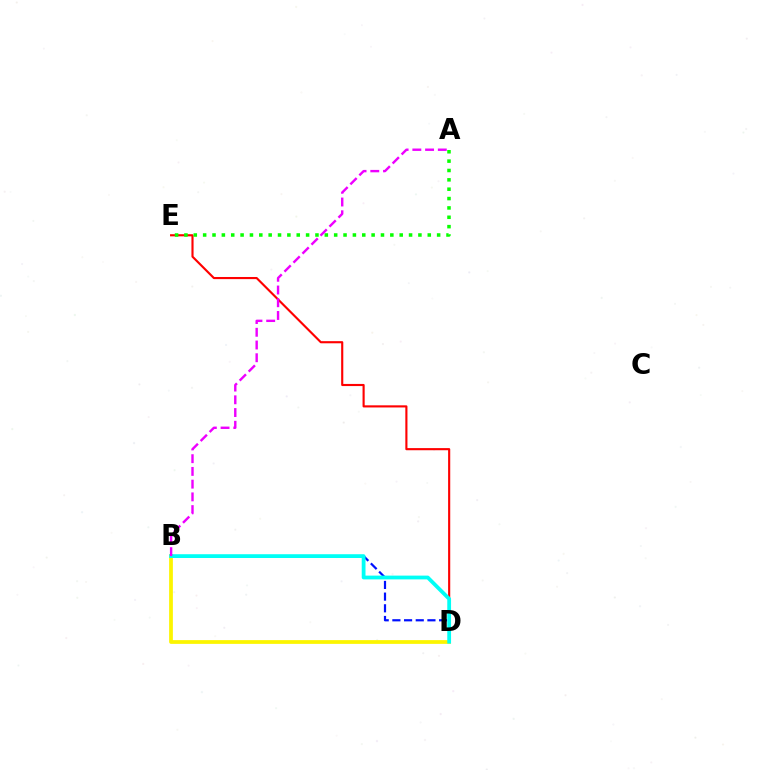{('B', 'D'): [{'color': '#0010ff', 'line_style': 'dashed', 'thickness': 1.59}, {'color': '#fcf500', 'line_style': 'solid', 'thickness': 2.7}, {'color': '#00fff6', 'line_style': 'solid', 'thickness': 2.72}], ('D', 'E'): [{'color': '#ff0000', 'line_style': 'solid', 'thickness': 1.54}], ('A', 'E'): [{'color': '#08ff00', 'line_style': 'dotted', 'thickness': 2.54}], ('A', 'B'): [{'color': '#ee00ff', 'line_style': 'dashed', 'thickness': 1.73}]}